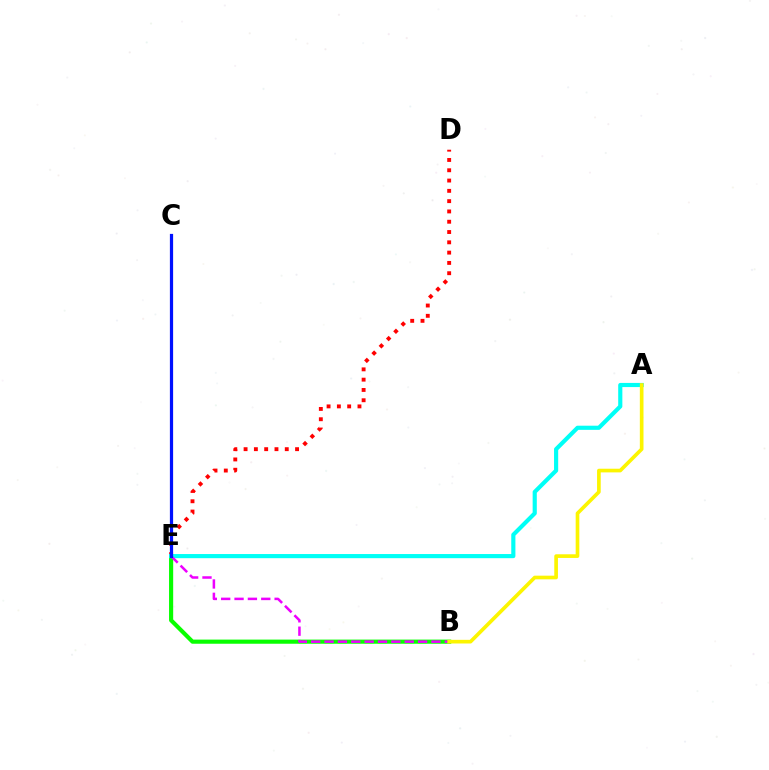{('D', 'E'): [{'color': '#ff0000', 'line_style': 'dotted', 'thickness': 2.8}], ('B', 'E'): [{'color': '#08ff00', 'line_style': 'solid', 'thickness': 2.98}, {'color': '#ee00ff', 'line_style': 'dashed', 'thickness': 1.81}], ('A', 'E'): [{'color': '#00fff6', 'line_style': 'solid', 'thickness': 2.99}], ('A', 'B'): [{'color': '#fcf500', 'line_style': 'solid', 'thickness': 2.63}], ('C', 'E'): [{'color': '#0010ff', 'line_style': 'solid', 'thickness': 2.32}]}